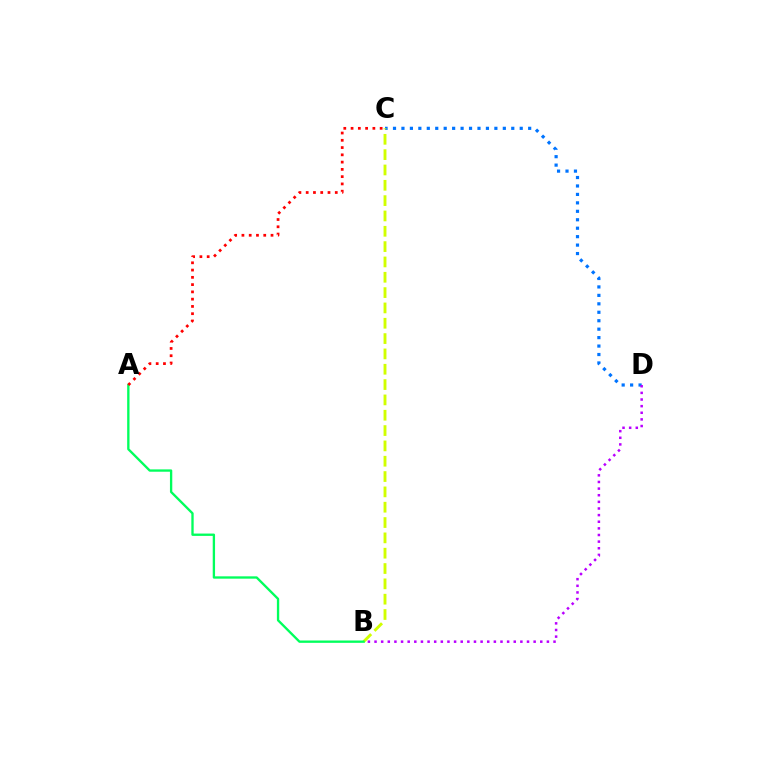{('C', 'D'): [{'color': '#0074ff', 'line_style': 'dotted', 'thickness': 2.3}], ('B', 'C'): [{'color': '#d1ff00', 'line_style': 'dashed', 'thickness': 2.08}], ('B', 'D'): [{'color': '#b900ff', 'line_style': 'dotted', 'thickness': 1.8}], ('A', 'B'): [{'color': '#00ff5c', 'line_style': 'solid', 'thickness': 1.68}], ('A', 'C'): [{'color': '#ff0000', 'line_style': 'dotted', 'thickness': 1.98}]}